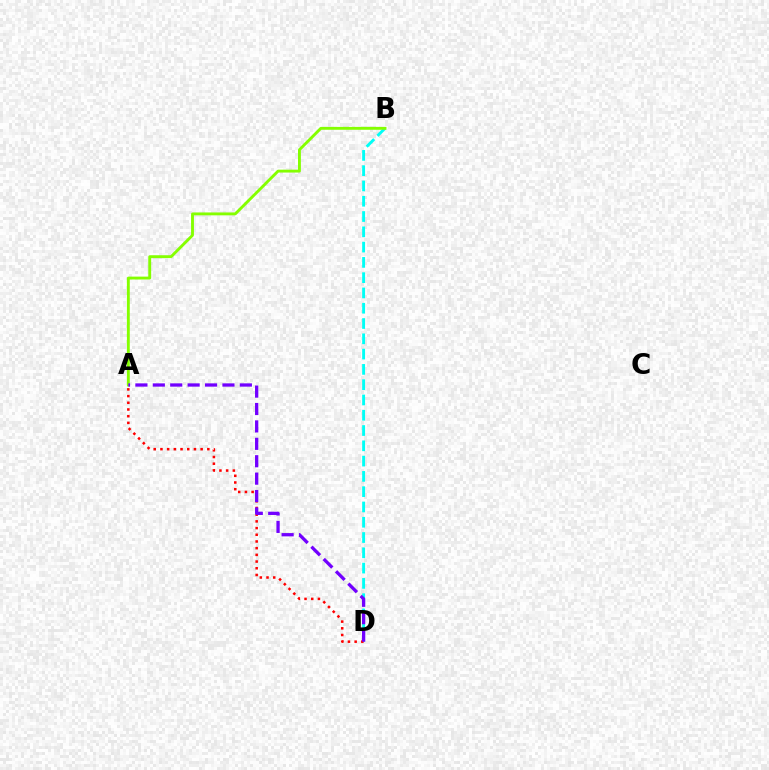{('B', 'D'): [{'color': '#00fff6', 'line_style': 'dashed', 'thickness': 2.08}], ('A', 'D'): [{'color': '#ff0000', 'line_style': 'dotted', 'thickness': 1.82}, {'color': '#7200ff', 'line_style': 'dashed', 'thickness': 2.36}], ('A', 'B'): [{'color': '#84ff00', 'line_style': 'solid', 'thickness': 2.07}]}